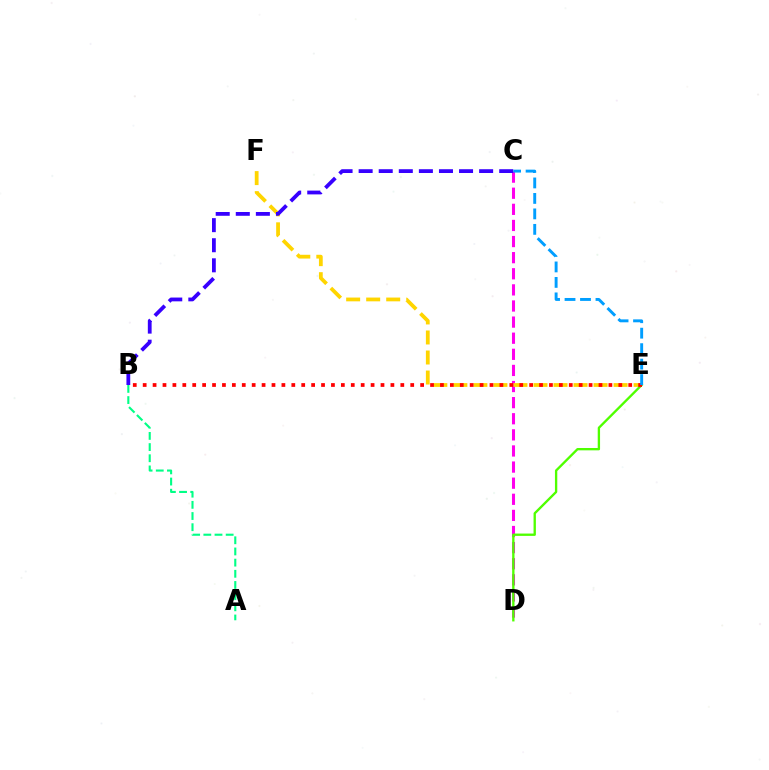{('C', 'D'): [{'color': '#ff00ed', 'line_style': 'dashed', 'thickness': 2.19}], ('E', 'F'): [{'color': '#ffd500', 'line_style': 'dashed', 'thickness': 2.72}], ('D', 'E'): [{'color': '#4fff00', 'line_style': 'solid', 'thickness': 1.69}], ('B', 'E'): [{'color': '#ff0000', 'line_style': 'dotted', 'thickness': 2.69}], ('C', 'E'): [{'color': '#009eff', 'line_style': 'dashed', 'thickness': 2.1}], ('A', 'B'): [{'color': '#00ff86', 'line_style': 'dashed', 'thickness': 1.52}], ('B', 'C'): [{'color': '#3700ff', 'line_style': 'dashed', 'thickness': 2.73}]}